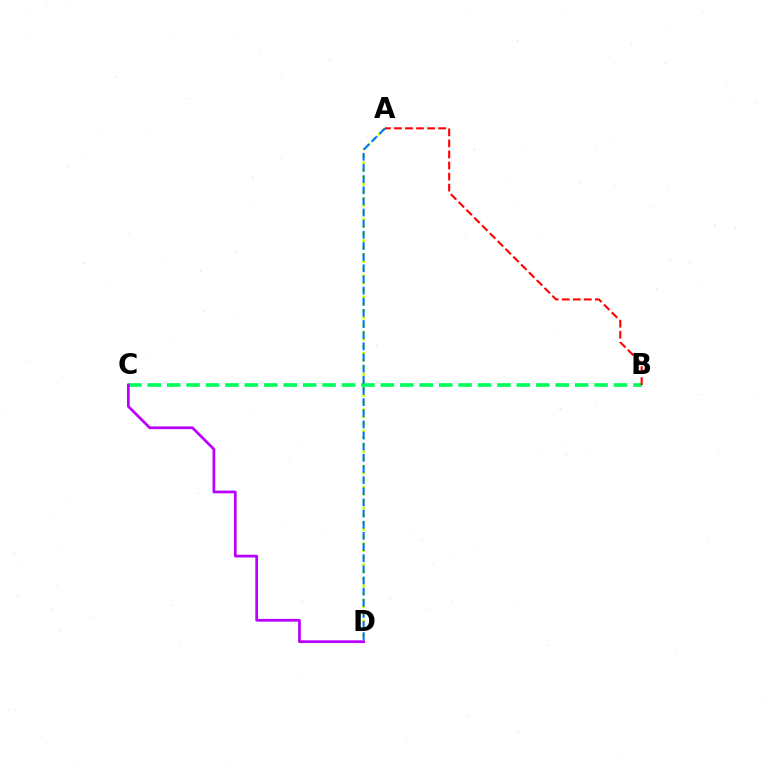{('A', 'D'): [{'color': '#d1ff00', 'line_style': 'dotted', 'thickness': 1.91}, {'color': '#0074ff', 'line_style': 'dashed', 'thickness': 1.51}], ('B', 'C'): [{'color': '#00ff5c', 'line_style': 'dashed', 'thickness': 2.64}], ('A', 'B'): [{'color': '#ff0000', 'line_style': 'dashed', 'thickness': 1.5}], ('C', 'D'): [{'color': '#b900ff', 'line_style': 'solid', 'thickness': 1.96}]}